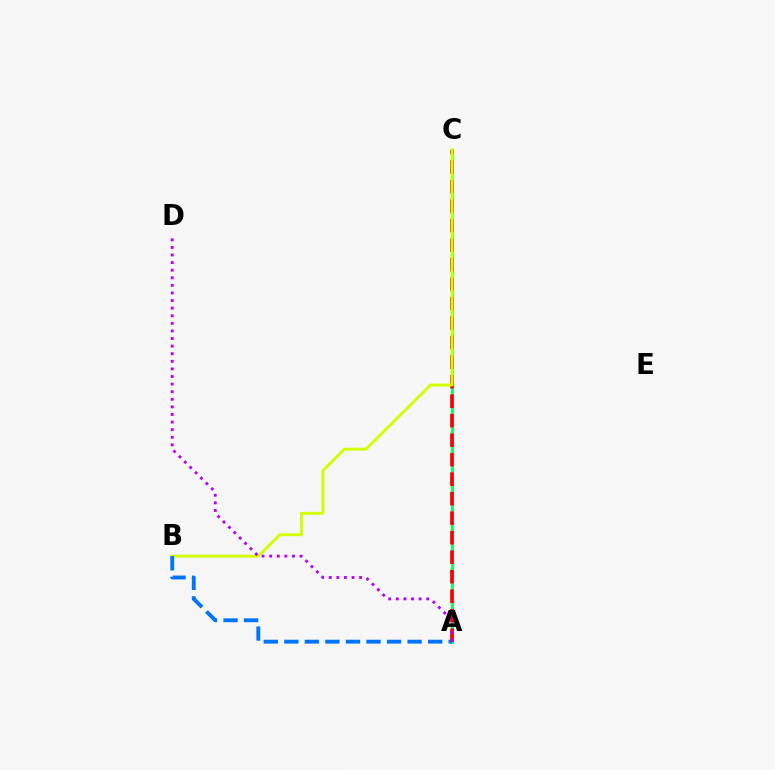{('A', 'C'): [{'color': '#00ff5c', 'line_style': 'solid', 'thickness': 2.02}, {'color': '#ff0000', 'line_style': 'dashed', 'thickness': 2.65}], ('B', 'C'): [{'color': '#d1ff00', 'line_style': 'solid', 'thickness': 2.08}], ('A', 'B'): [{'color': '#0074ff', 'line_style': 'dashed', 'thickness': 2.79}], ('A', 'D'): [{'color': '#b900ff', 'line_style': 'dotted', 'thickness': 2.06}]}